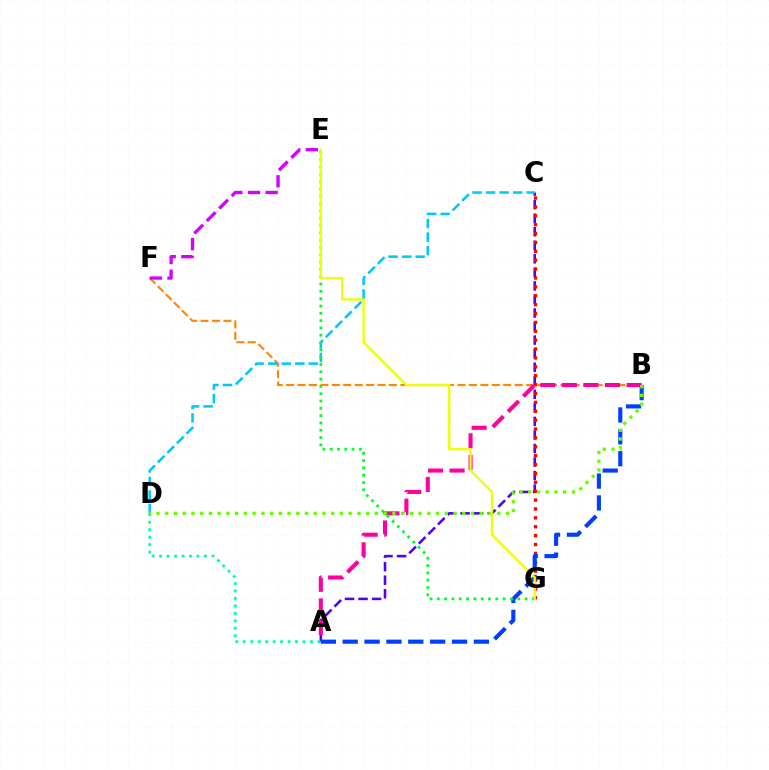{('A', 'C'): [{'color': '#4f00ff', 'line_style': 'dashed', 'thickness': 1.84}], ('B', 'F'): [{'color': '#ff8800', 'line_style': 'dashed', 'thickness': 1.55}], ('C', 'D'): [{'color': '#00c7ff', 'line_style': 'dashed', 'thickness': 1.84}], ('A', 'D'): [{'color': '#00ffaf', 'line_style': 'dotted', 'thickness': 2.03}], ('C', 'G'): [{'color': '#ff0000', 'line_style': 'dotted', 'thickness': 2.41}], ('E', 'F'): [{'color': '#d600ff', 'line_style': 'dashed', 'thickness': 2.39}], ('A', 'B'): [{'color': '#003fff', 'line_style': 'dashed', 'thickness': 2.97}, {'color': '#ff00a0', 'line_style': 'dashed', 'thickness': 2.93}], ('B', 'D'): [{'color': '#66ff00', 'line_style': 'dotted', 'thickness': 2.37}], ('E', 'G'): [{'color': '#00ff27', 'line_style': 'dotted', 'thickness': 1.99}, {'color': '#eeff00', 'line_style': 'solid', 'thickness': 1.67}]}